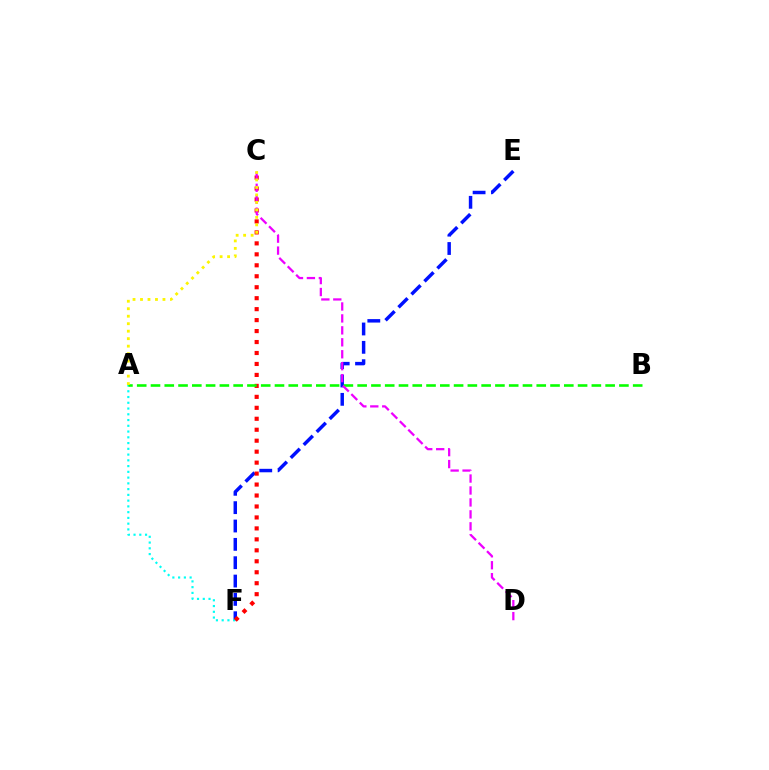{('E', 'F'): [{'color': '#0010ff', 'line_style': 'dashed', 'thickness': 2.49}], ('A', 'F'): [{'color': '#00fff6', 'line_style': 'dotted', 'thickness': 1.56}], ('C', 'F'): [{'color': '#ff0000', 'line_style': 'dotted', 'thickness': 2.98}], ('A', 'B'): [{'color': '#08ff00', 'line_style': 'dashed', 'thickness': 1.87}], ('C', 'D'): [{'color': '#ee00ff', 'line_style': 'dashed', 'thickness': 1.62}], ('A', 'C'): [{'color': '#fcf500', 'line_style': 'dotted', 'thickness': 2.03}]}